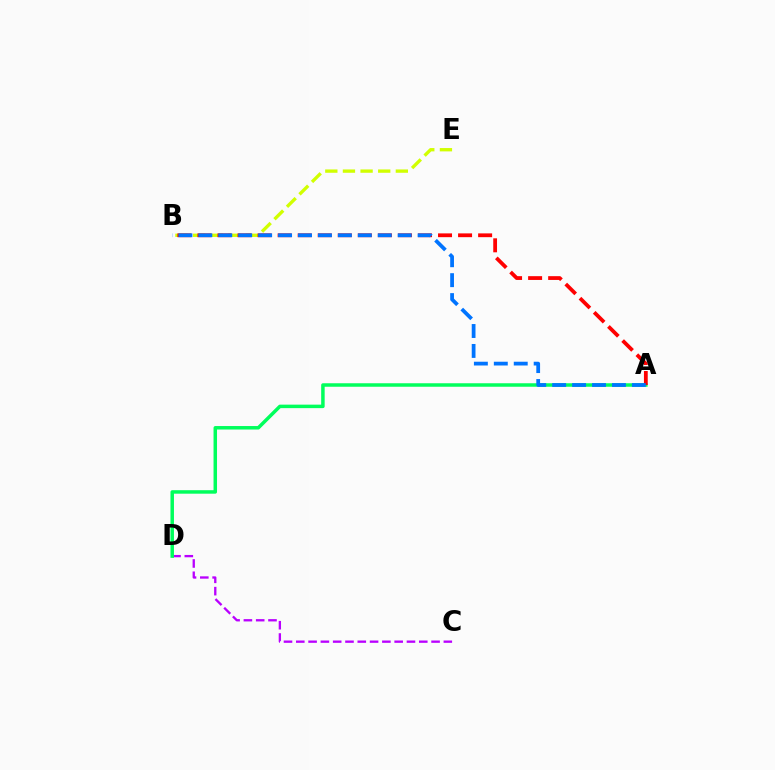{('C', 'D'): [{'color': '#b900ff', 'line_style': 'dashed', 'thickness': 1.67}], ('A', 'D'): [{'color': '#00ff5c', 'line_style': 'solid', 'thickness': 2.51}], ('B', 'E'): [{'color': '#d1ff00', 'line_style': 'dashed', 'thickness': 2.4}], ('A', 'B'): [{'color': '#ff0000', 'line_style': 'dashed', 'thickness': 2.72}, {'color': '#0074ff', 'line_style': 'dashed', 'thickness': 2.71}]}